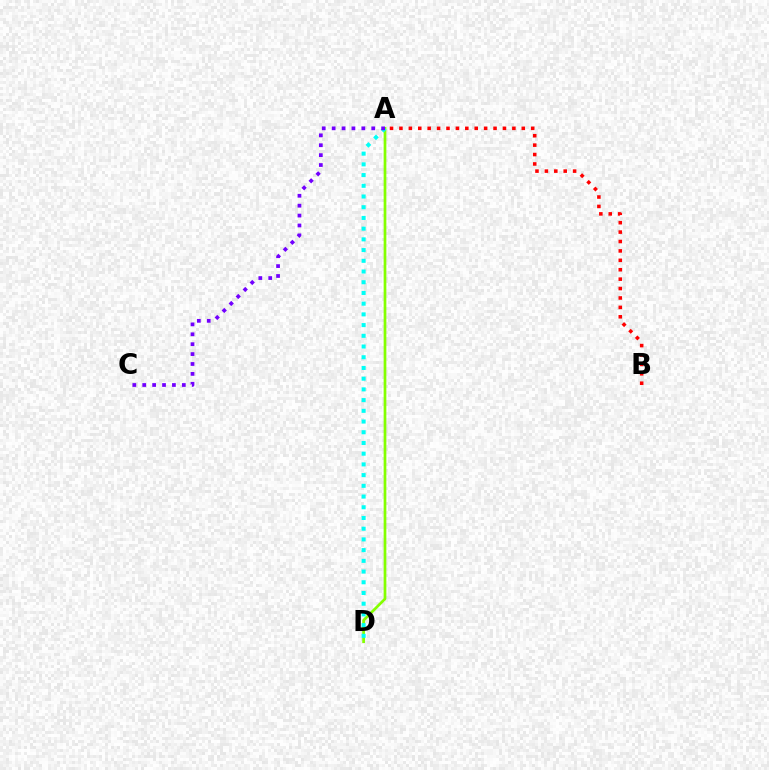{('A', 'D'): [{'color': '#84ff00', 'line_style': 'solid', 'thickness': 1.95}, {'color': '#00fff6', 'line_style': 'dotted', 'thickness': 2.91}], ('A', 'B'): [{'color': '#ff0000', 'line_style': 'dotted', 'thickness': 2.56}], ('A', 'C'): [{'color': '#7200ff', 'line_style': 'dotted', 'thickness': 2.69}]}